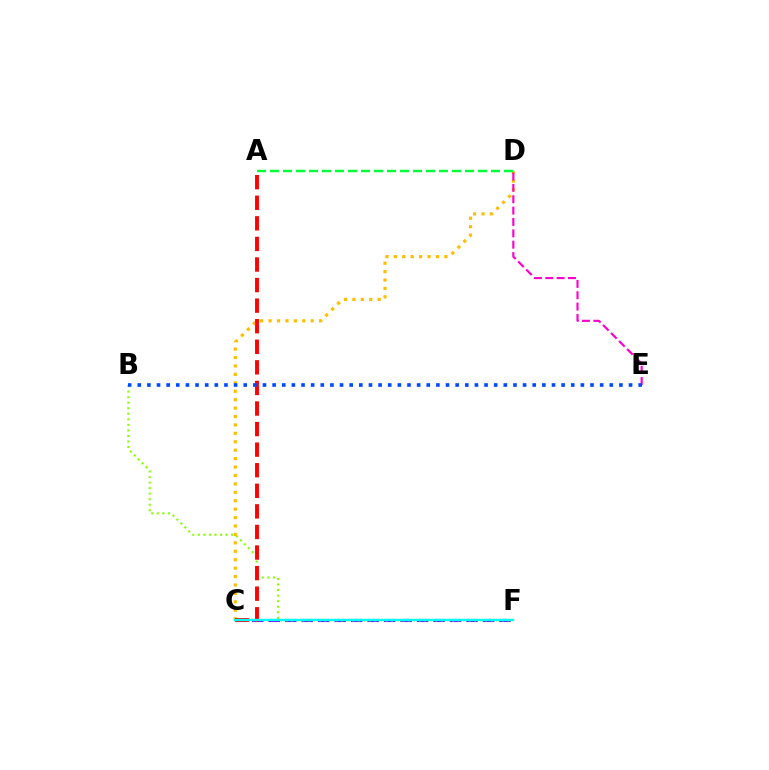{('C', 'F'): [{'color': '#7200ff', 'line_style': 'dashed', 'thickness': 2.24}, {'color': '#00fff6', 'line_style': 'solid', 'thickness': 1.73}], ('B', 'F'): [{'color': '#84ff00', 'line_style': 'dotted', 'thickness': 1.51}], ('C', 'D'): [{'color': '#ffbd00', 'line_style': 'dotted', 'thickness': 2.29}], ('D', 'E'): [{'color': '#ff00cf', 'line_style': 'dashed', 'thickness': 1.54}], ('A', 'C'): [{'color': '#ff0000', 'line_style': 'dashed', 'thickness': 2.79}], ('A', 'D'): [{'color': '#00ff39', 'line_style': 'dashed', 'thickness': 1.77}], ('B', 'E'): [{'color': '#004bff', 'line_style': 'dotted', 'thickness': 2.62}]}